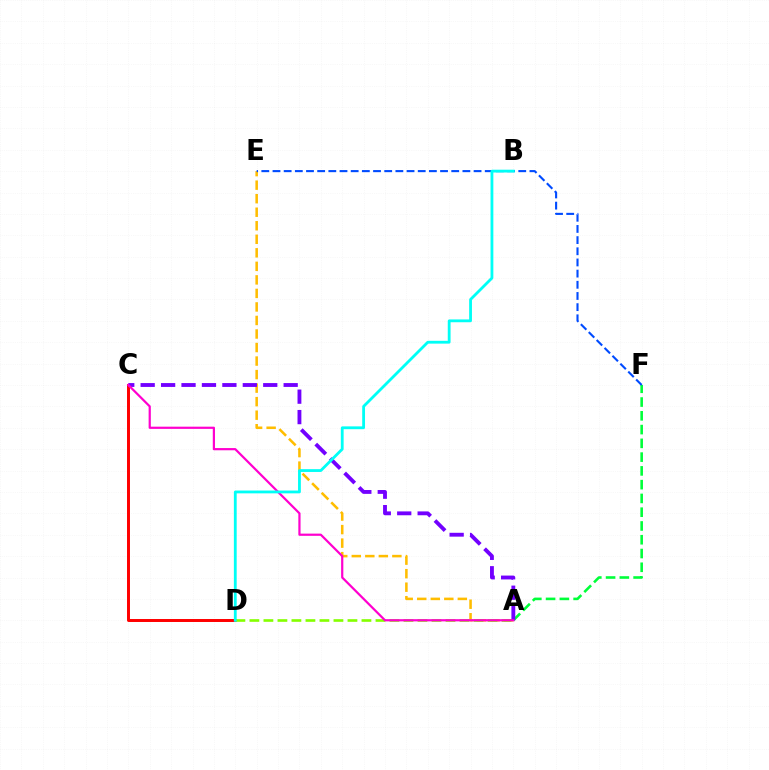{('A', 'E'): [{'color': '#ffbd00', 'line_style': 'dashed', 'thickness': 1.84}], ('C', 'D'): [{'color': '#ff0000', 'line_style': 'solid', 'thickness': 2.14}], ('A', 'F'): [{'color': '#00ff39', 'line_style': 'dashed', 'thickness': 1.87}], ('E', 'F'): [{'color': '#004bff', 'line_style': 'dashed', 'thickness': 1.52}], ('A', 'D'): [{'color': '#84ff00', 'line_style': 'dashed', 'thickness': 1.9}], ('A', 'C'): [{'color': '#7200ff', 'line_style': 'dashed', 'thickness': 2.78}, {'color': '#ff00cf', 'line_style': 'solid', 'thickness': 1.59}], ('B', 'D'): [{'color': '#00fff6', 'line_style': 'solid', 'thickness': 2.02}]}